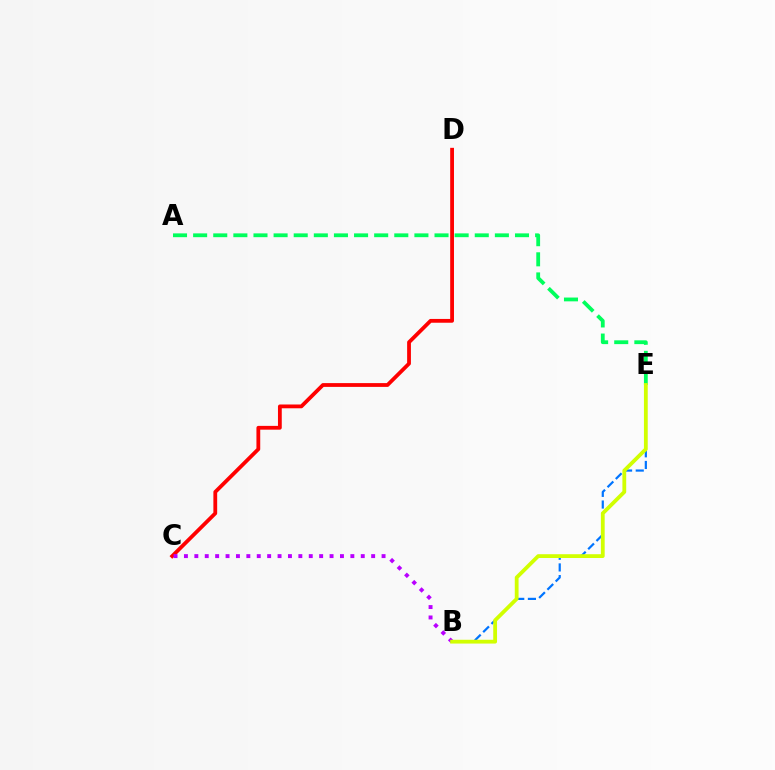{('B', 'E'): [{'color': '#0074ff', 'line_style': 'dashed', 'thickness': 1.59}, {'color': '#d1ff00', 'line_style': 'solid', 'thickness': 2.73}], ('C', 'D'): [{'color': '#ff0000', 'line_style': 'solid', 'thickness': 2.73}], ('B', 'C'): [{'color': '#b900ff', 'line_style': 'dotted', 'thickness': 2.83}], ('A', 'E'): [{'color': '#00ff5c', 'line_style': 'dashed', 'thickness': 2.73}]}